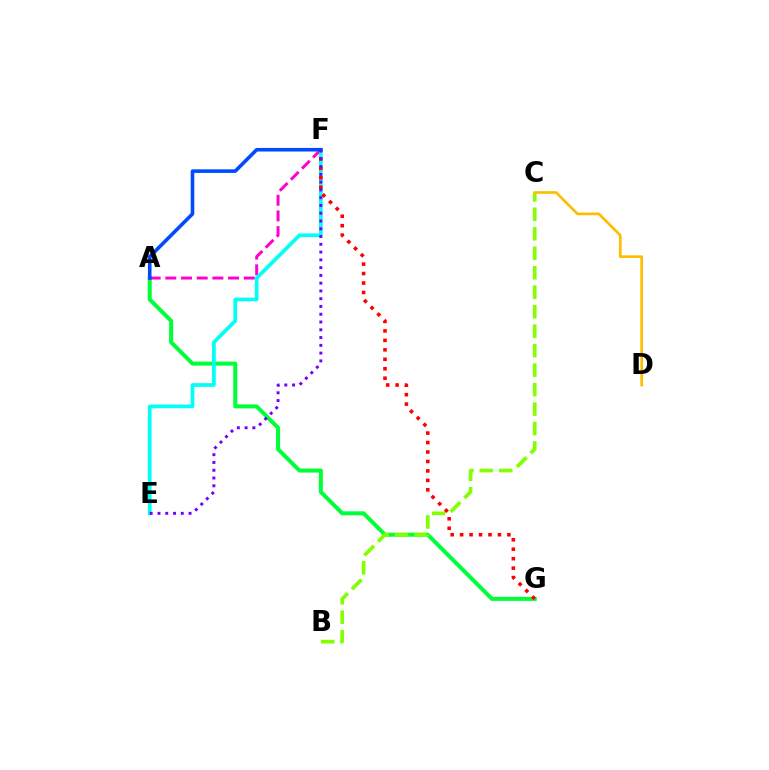{('A', 'G'): [{'color': '#00ff39', 'line_style': 'solid', 'thickness': 2.9}], ('B', 'C'): [{'color': '#84ff00', 'line_style': 'dashed', 'thickness': 2.65}], ('A', 'F'): [{'color': '#ff00cf', 'line_style': 'dashed', 'thickness': 2.13}, {'color': '#004bff', 'line_style': 'solid', 'thickness': 2.59}], ('E', 'F'): [{'color': '#00fff6', 'line_style': 'solid', 'thickness': 2.66}, {'color': '#7200ff', 'line_style': 'dotted', 'thickness': 2.11}], ('C', 'D'): [{'color': '#ffbd00', 'line_style': 'solid', 'thickness': 1.93}], ('F', 'G'): [{'color': '#ff0000', 'line_style': 'dotted', 'thickness': 2.57}]}